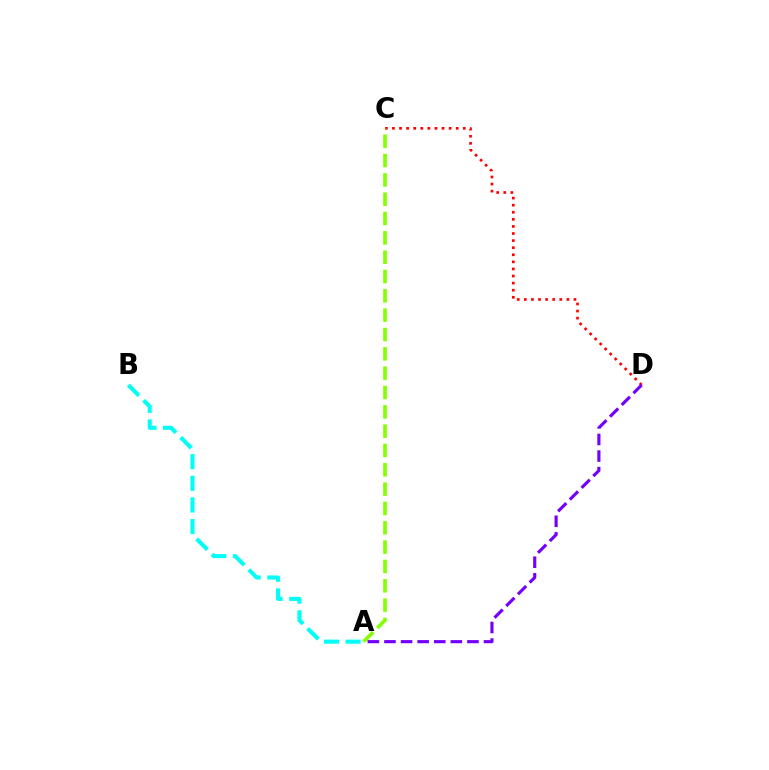{('C', 'D'): [{'color': '#ff0000', 'line_style': 'dotted', 'thickness': 1.92}], ('A', 'C'): [{'color': '#84ff00', 'line_style': 'dashed', 'thickness': 2.63}], ('A', 'D'): [{'color': '#7200ff', 'line_style': 'dashed', 'thickness': 2.25}], ('A', 'B'): [{'color': '#00fff6', 'line_style': 'dashed', 'thickness': 2.94}]}